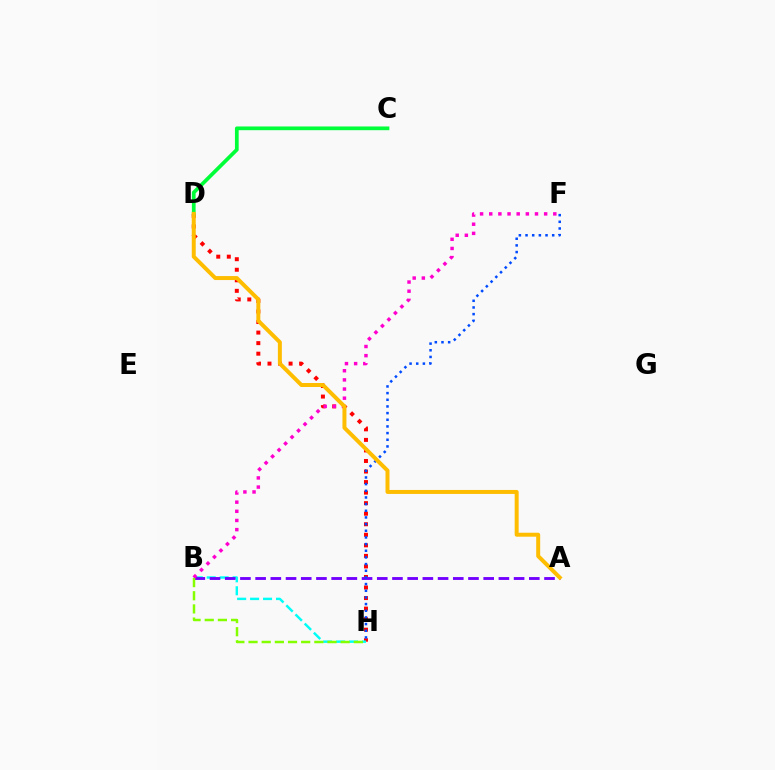{('D', 'H'): [{'color': '#ff0000', 'line_style': 'dotted', 'thickness': 2.87}], ('B', 'H'): [{'color': '#00fff6', 'line_style': 'dashed', 'thickness': 1.76}, {'color': '#84ff00', 'line_style': 'dashed', 'thickness': 1.79}], ('A', 'B'): [{'color': '#7200ff', 'line_style': 'dashed', 'thickness': 2.07}], ('B', 'F'): [{'color': '#ff00cf', 'line_style': 'dotted', 'thickness': 2.49}], ('C', 'D'): [{'color': '#00ff39', 'line_style': 'solid', 'thickness': 2.68}], ('F', 'H'): [{'color': '#004bff', 'line_style': 'dotted', 'thickness': 1.81}], ('A', 'D'): [{'color': '#ffbd00', 'line_style': 'solid', 'thickness': 2.87}]}